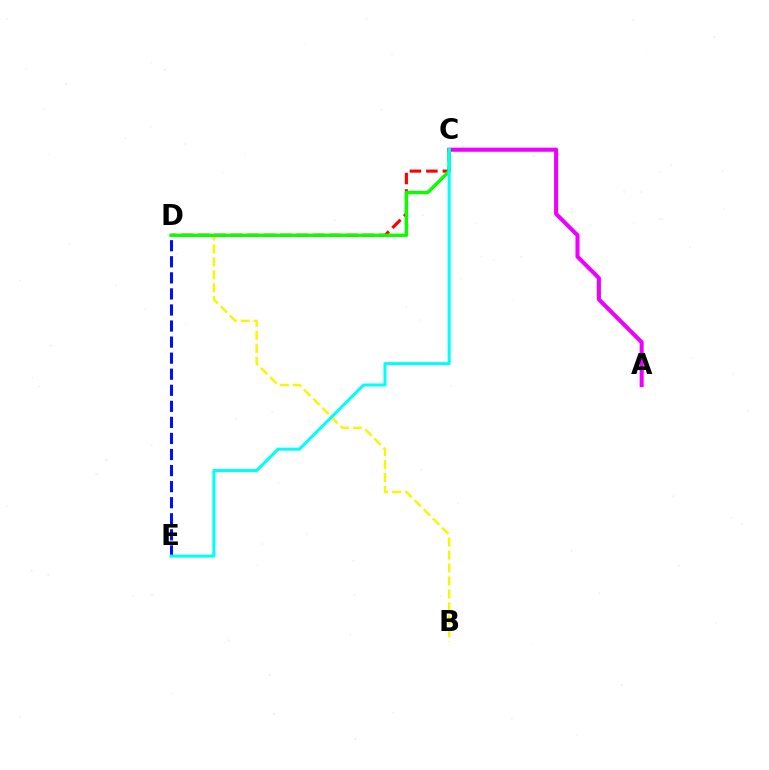{('C', 'D'): [{'color': '#ff0000', 'line_style': 'dashed', 'thickness': 2.24}, {'color': '#08ff00', 'line_style': 'solid', 'thickness': 2.43}], ('B', 'D'): [{'color': '#fcf500', 'line_style': 'dashed', 'thickness': 1.76}], ('A', 'C'): [{'color': '#ee00ff', 'line_style': 'solid', 'thickness': 2.92}], ('D', 'E'): [{'color': '#0010ff', 'line_style': 'dashed', 'thickness': 2.18}], ('C', 'E'): [{'color': '#00fff6', 'line_style': 'solid', 'thickness': 2.19}]}